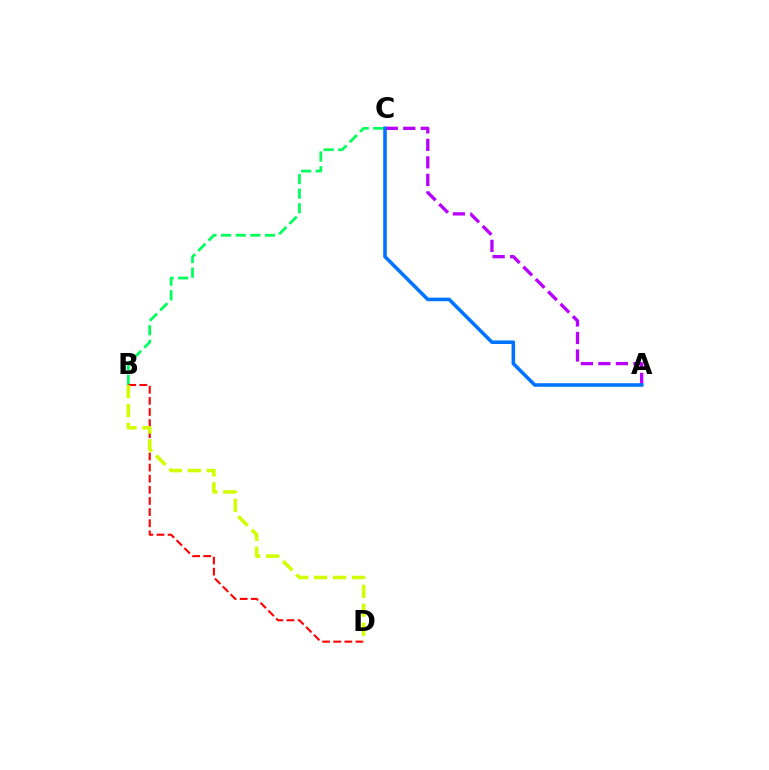{('A', 'C'): [{'color': '#b900ff', 'line_style': 'dashed', 'thickness': 2.38}, {'color': '#0074ff', 'line_style': 'solid', 'thickness': 2.57}], ('B', 'C'): [{'color': '#00ff5c', 'line_style': 'dashed', 'thickness': 1.99}], ('B', 'D'): [{'color': '#ff0000', 'line_style': 'dashed', 'thickness': 1.51}, {'color': '#d1ff00', 'line_style': 'dashed', 'thickness': 2.57}]}